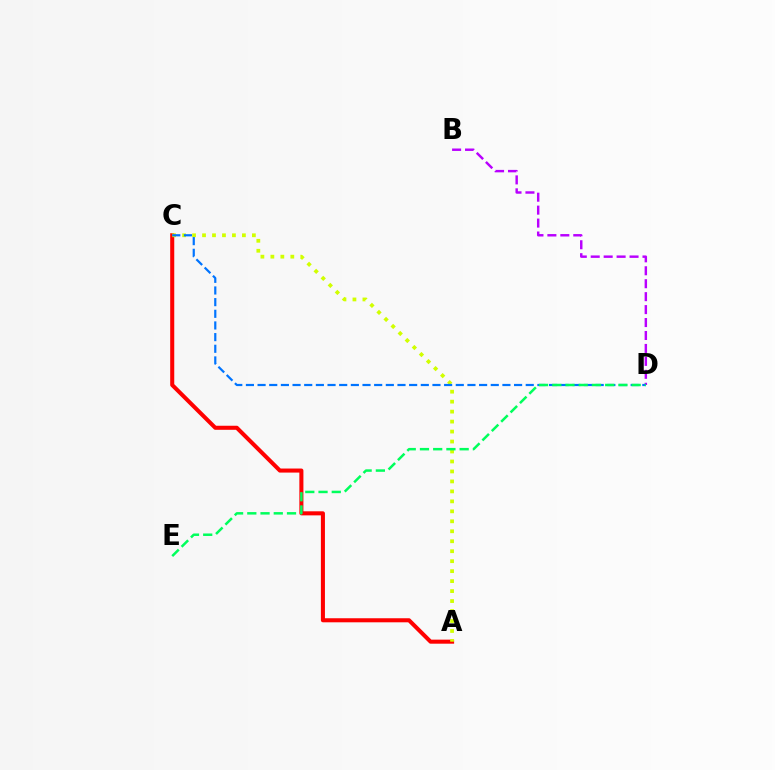{('B', 'D'): [{'color': '#b900ff', 'line_style': 'dashed', 'thickness': 1.76}], ('A', 'C'): [{'color': '#ff0000', 'line_style': 'solid', 'thickness': 2.92}, {'color': '#d1ff00', 'line_style': 'dotted', 'thickness': 2.71}], ('C', 'D'): [{'color': '#0074ff', 'line_style': 'dashed', 'thickness': 1.58}], ('D', 'E'): [{'color': '#00ff5c', 'line_style': 'dashed', 'thickness': 1.8}]}